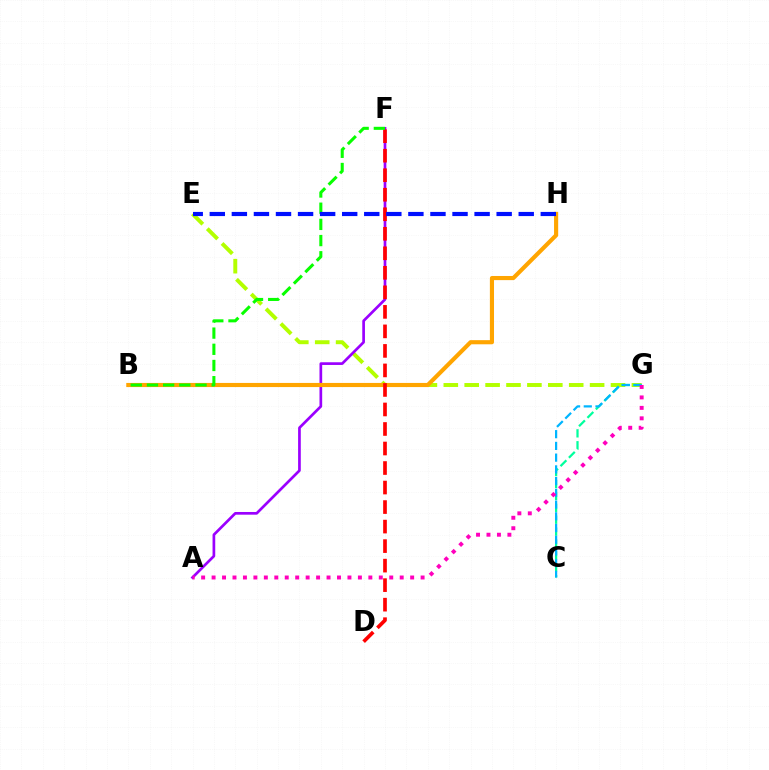{('E', 'G'): [{'color': '#b3ff00', 'line_style': 'dashed', 'thickness': 2.84}], ('A', 'F'): [{'color': '#9b00ff', 'line_style': 'solid', 'thickness': 1.94}], ('B', 'H'): [{'color': '#ffa500', 'line_style': 'solid', 'thickness': 2.98}], ('C', 'G'): [{'color': '#00ff9d', 'line_style': 'dashed', 'thickness': 1.62}, {'color': '#00b5ff', 'line_style': 'dashed', 'thickness': 1.59}], ('D', 'F'): [{'color': '#ff0000', 'line_style': 'dashed', 'thickness': 2.65}], ('A', 'G'): [{'color': '#ff00bd', 'line_style': 'dotted', 'thickness': 2.84}], ('B', 'F'): [{'color': '#08ff00', 'line_style': 'dashed', 'thickness': 2.2}], ('E', 'H'): [{'color': '#0010ff', 'line_style': 'dashed', 'thickness': 3.0}]}